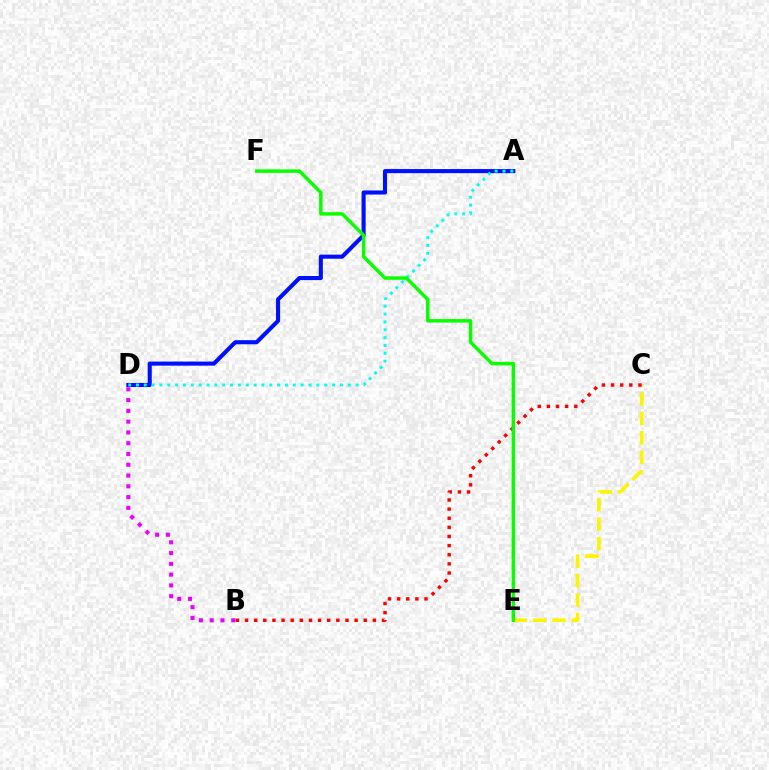{('A', 'D'): [{'color': '#0010ff', 'line_style': 'solid', 'thickness': 2.94}, {'color': '#00fff6', 'line_style': 'dotted', 'thickness': 2.13}], ('B', 'D'): [{'color': '#ee00ff', 'line_style': 'dotted', 'thickness': 2.93}], ('C', 'E'): [{'color': '#fcf500', 'line_style': 'dashed', 'thickness': 2.64}], ('B', 'C'): [{'color': '#ff0000', 'line_style': 'dotted', 'thickness': 2.48}], ('E', 'F'): [{'color': '#08ff00', 'line_style': 'solid', 'thickness': 2.49}]}